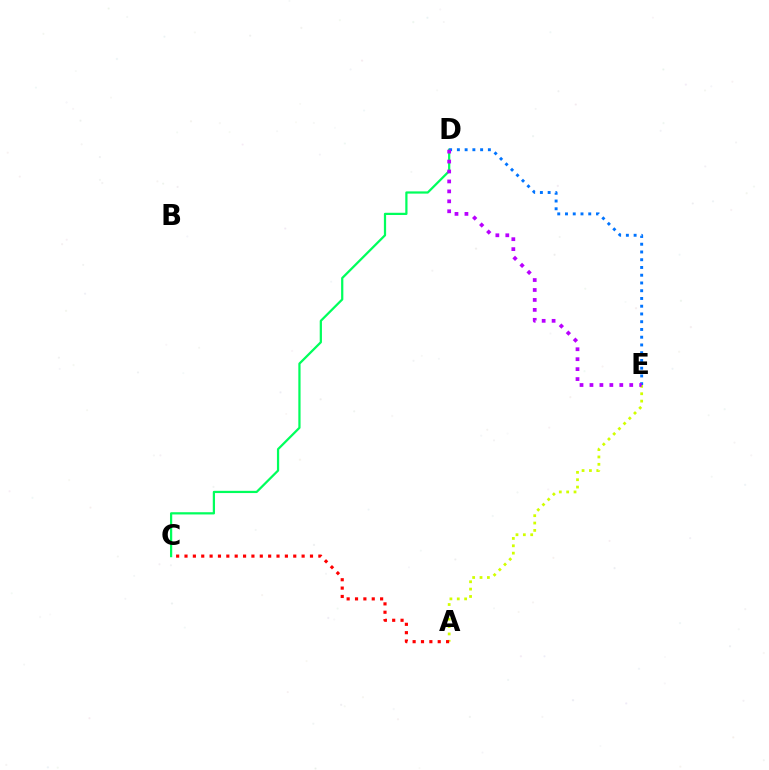{('A', 'E'): [{'color': '#d1ff00', 'line_style': 'dotted', 'thickness': 2.0}], ('C', 'D'): [{'color': '#00ff5c', 'line_style': 'solid', 'thickness': 1.61}], ('A', 'C'): [{'color': '#ff0000', 'line_style': 'dotted', 'thickness': 2.27}], ('D', 'E'): [{'color': '#0074ff', 'line_style': 'dotted', 'thickness': 2.11}, {'color': '#b900ff', 'line_style': 'dotted', 'thickness': 2.7}]}